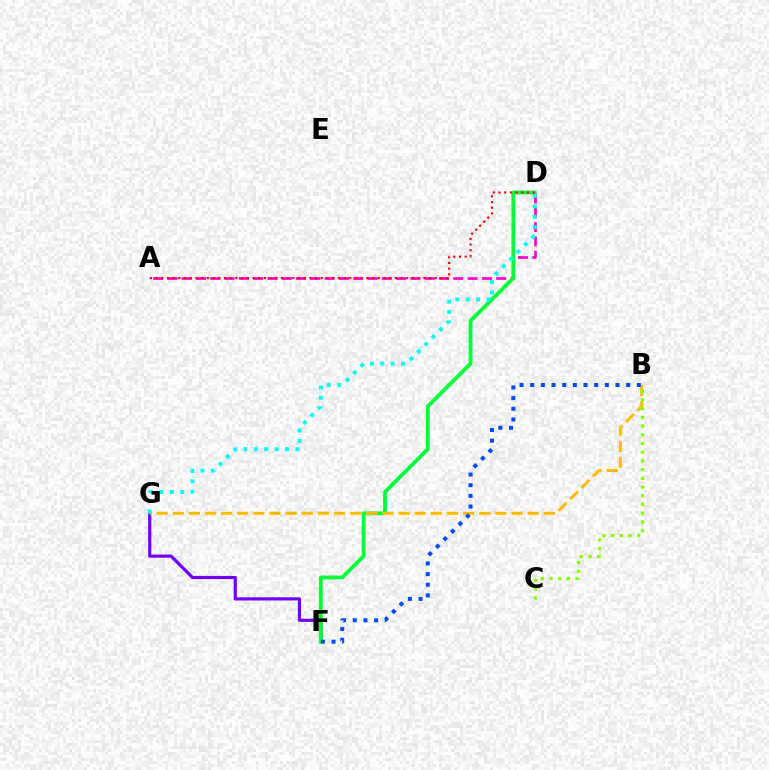{('A', 'D'): [{'color': '#ff00cf', 'line_style': 'dashed', 'thickness': 1.94}, {'color': '#ff0000', 'line_style': 'dotted', 'thickness': 1.55}], ('F', 'G'): [{'color': '#7200ff', 'line_style': 'solid', 'thickness': 2.28}], ('D', 'F'): [{'color': '#00ff39', 'line_style': 'solid', 'thickness': 2.75}], ('B', 'G'): [{'color': '#ffbd00', 'line_style': 'dashed', 'thickness': 2.19}], ('B', 'C'): [{'color': '#84ff00', 'line_style': 'dotted', 'thickness': 2.37}], ('B', 'F'): [{'color': '#004bff', 'line_style': 'dotted', 'thickness': 2.9}], ('D', 'G'): [{'color': '#00fff6', 'line_style': 'dotted', 'thickness': 2.82}]}